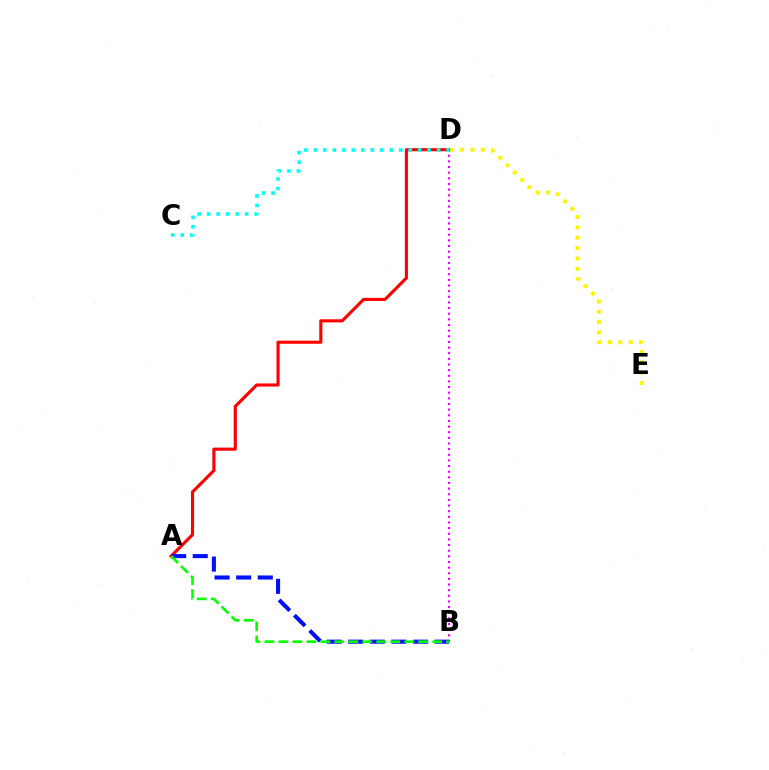{('A', 'D'): [{'color': '#ff0000', 'line_style': 'solid', 'thickness': 2.24}], ('B', 'D'): [{'color': '#ee00ff', 'line_style': 'dotted', 'thickness': 1.53}], ('A', 'B'): [{'color': '#0010ff', 'line_style': 'dashed', 'thickness': 2.93}, {'color': '#08ff00', 'line_style': 'dashed', 'thickness': 1.9}], ('C', 'D'): [{'color': '#00fff6', 'line_style': 'dotted', 'thickness': 2.58}], ('D', 'E'): [{'color': '#fcf500', 'line_style': 'dotted', 'thickness': 2.82}]}